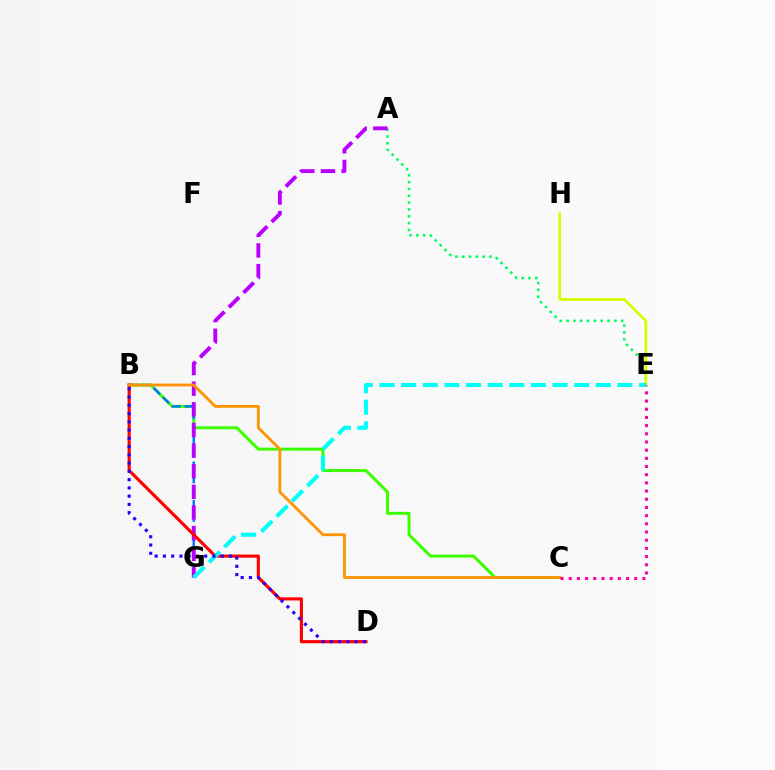{('B', 'C'): [{'color': '#3dff00', 'line_style': 'solid', 'thickness': 2.17}, {'color': '#ff9400', 'line_style': 'solid', 'thickness': 2.02}], ('A', 'E'): [{'color': '#00ff5c', 'line_style': 'dotted', 'thickness': 1.86}], ('E', 'H'): [{'color': '#d1ff00', 'line_style': 'solid', 'thickness': 1.99}], ('B', 'G'): [{'color': '#0074ff', 'line_style': 'dashed', 'thickness': 1.75}], ('A', 'G'): [{'color': '#b900ff', 'line_style': 'dashed', 'thickness': 2.8}], ('B', 'D'): [{'color': '#ff0000', 'line_style': 'solid', 'thickness': 2.26}, {'color': '#2500ff', 'line_style': 'dotted', 'thickness': 2.24}], ('E', 'G'): [{'color': '#00fff6', 'line_style': 'dashed', 'thickness': 2.94}], ('C', 'E'): [{'color': '#ff00ac', 'line_style': 'dotted', 'thickness': 2.22}]}